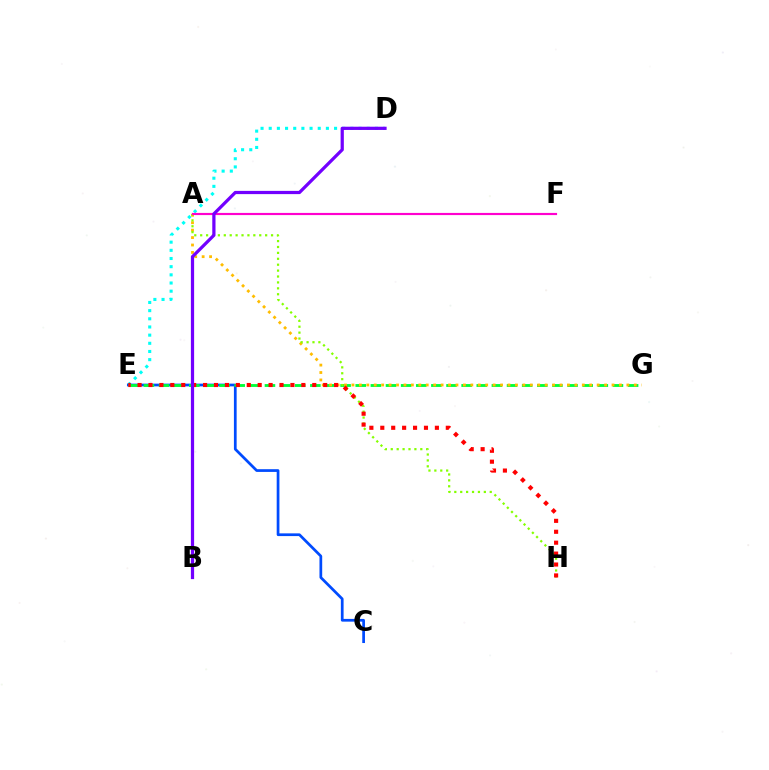{('D', 'E'): [{'color': '#00fff6', 'line_style': 'dotted', 'thickness': 2.22}], ('C', 'E'): [{'color': '#004bff', 'line_style': 'solid', 'thickness': 1.96}], ('E', 'G'): [{'color': '#00ff39', 'line_style': 'dashed', 'thickness': 2.06}], ('A', 'G'): [{'color': '#ffbd00', 'line_style': 'dotted', 'thickness': 2.02}], ('A', 'H'): [{'color': '#84ff00', 'line_style': 'dotted', 'thickness': 1.6}], ('E', 'H'): [{'color': '#ff0000', 'line_style': 'dotted', 'thickness': 2.97}], ('A', 'F'): [{'color': '#ff00cf', 'line_style': 'solid', 'thickness': 1.56}], ('B', 'D'): [{'color': '#7200ff', 'line_style': 'solid', 'thickness': 2.32}]}